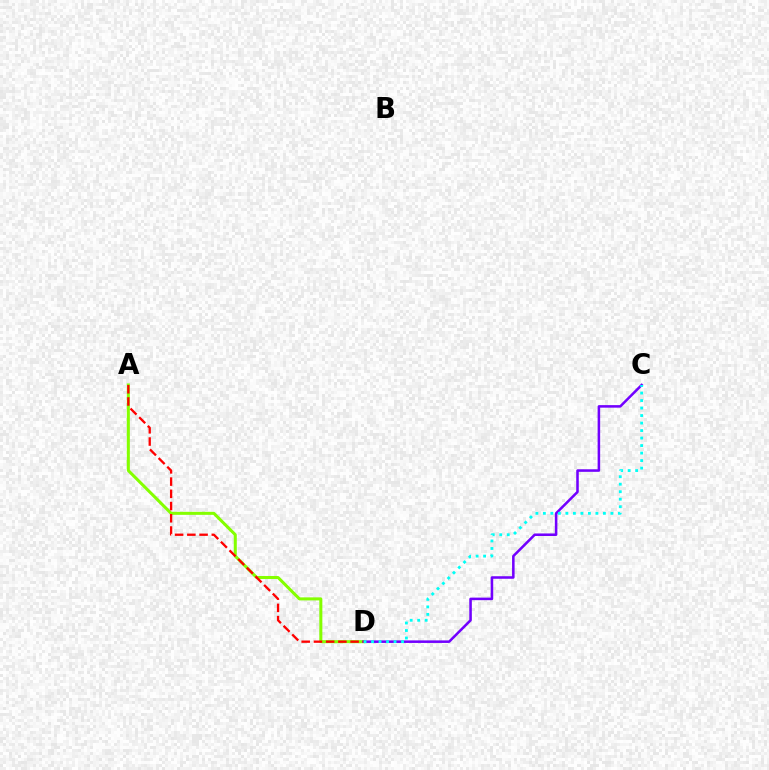{('A', 'D'): [{'color': '#84ff00', 'line_style': 'solid', 'thickness': 2.18}, {'color': '#ff0000', 'line_style': 'dashed', 'thickness': 1.66}], ('C', 'D'): [{'color': '#7200ff', 'line_style': 'solid', 'thickness': 1.83}, {'color': '#00fff6', 'line_style': 'dotted', 'thickness': 2.04}]}